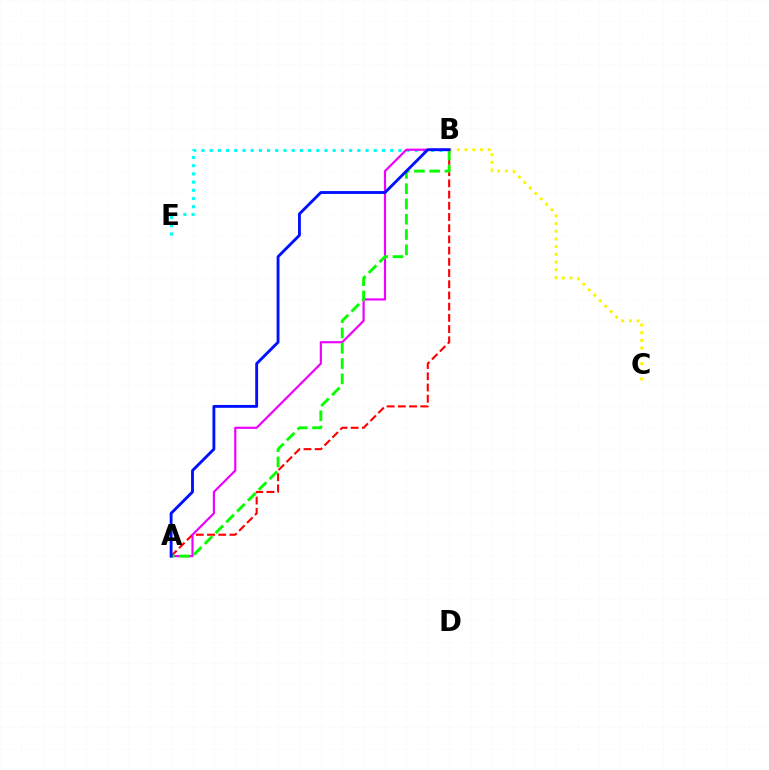{('B', 'E'): [{'color': '#00fff6', 'line_style': 'dotted', 'thickness': 2.23}], ('A', 'B'): [{'color': '#ff0000', 'line_style': 'dashed', 'thickness': 1.52}, {'color': '#ee00ff', 'line_style': 'solid', 'thickness': 1.57}, {'color': '#08ff00', 'line_style': 'dashed', 'thickness': 2.08}, {'color': '#0010ff', 'line_style': 'solid', 'thickness': 2.06}], ('B', 'C'): [{'color': '#fcf500', 'line_style': 'dotted', 'thickness': 2.1}]}